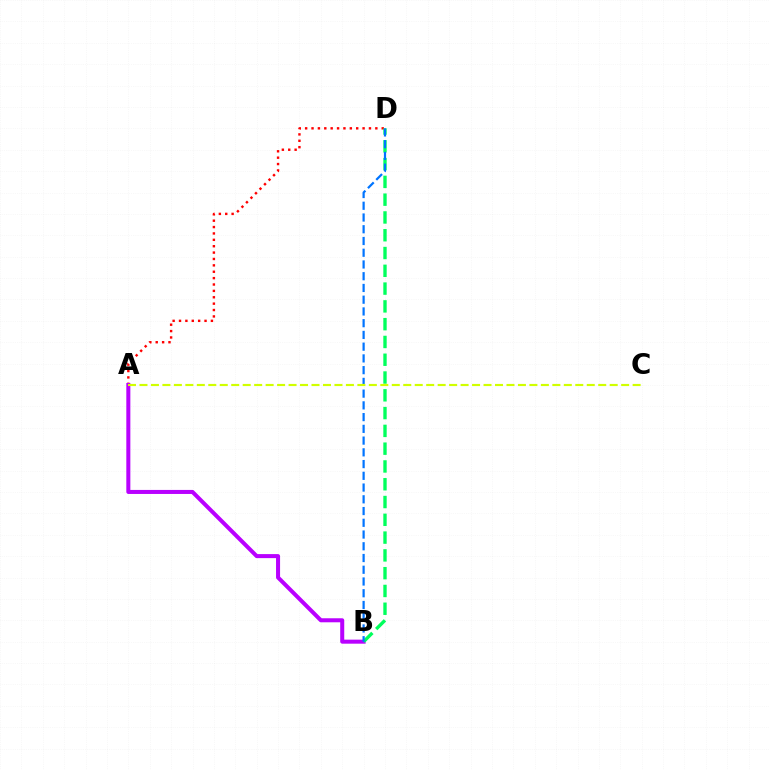{('A', 'D'): [{'color': '#ff0000', 'line_style': 'dotted', 'thickness': 1.73}], ('A', 'B'): [{'color': '#b900ff', 'line_style': 'solid', 'thickness': 2.9}], ('B', 'D'): [{'color': '#00ff5c', 'line_style': 'dashed', 'thickness': 2.42}, {'color': '#0074ff', 'line_style': 'dashed', 'thickness': 1.6}], ('A', 'C'): [{'color': '#d1ff00', 'line_style': 'dashed', 'thickness': 1.56}]}